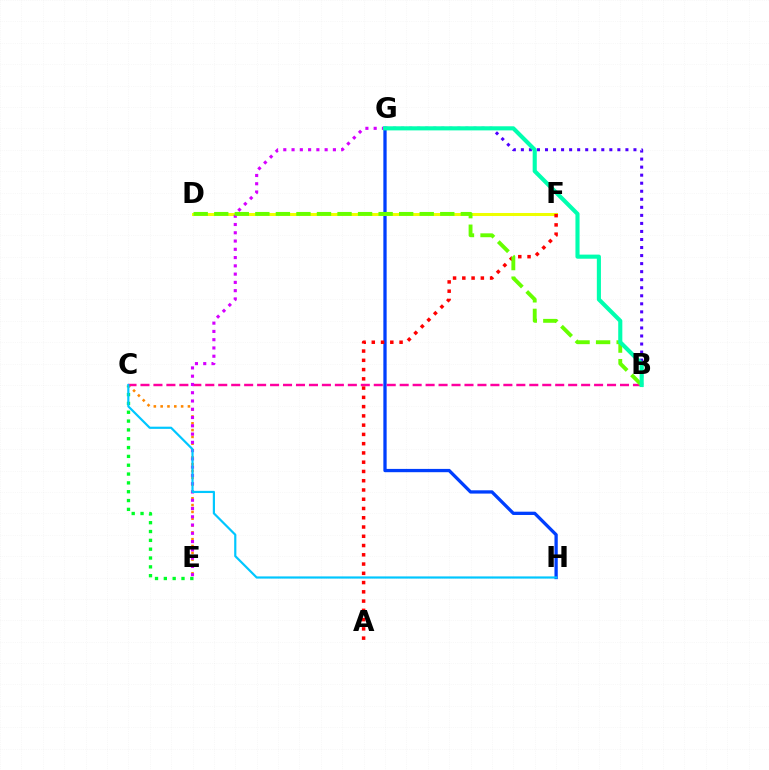{('G', 'H'): [{'color': '#003fff', 'line_style': 'solid', 'thickness': 2.37}], ('D', 'F'): [{'color': '#eeff00', 'line_style': 'solid', 'thickness': 2.17}], ('C', 'E'): [{'color': '#00ff27', 'line_style': 'dotted', 'thickness': 2.4}, {'color': '#ff8800', 'line_style': 'dotted', 'thickness': 1.85}], ('B', 'C'): [{'color': '#ff00a0', 'line_style': 'dashed', 'thickness': 1.76}], ('B', 'G'): [{'color': '#4f00ff', 'line_style': 'dotted', 'thickness': 2.18}, {'color': '#00ffaf', 'line_style': 'solid', 'thickness': 2.96}], ('E', 'G'): [{'color': '#d600ff', 'line_style': 'dotted', 'thickness': 2.25}], ('A', 'F'): [{'color': '#ff0000', 'line_style': 'dotted', 'thickness': 2.52}], ('C', 'H'): [{'color': '#00c7ff', 'line_style': 'solid', 'thickness': 1.58}], ('B', 'D'): [{'color': '#66ff00', 'line_style': 'dashed', 'thickness': 2.79}]}